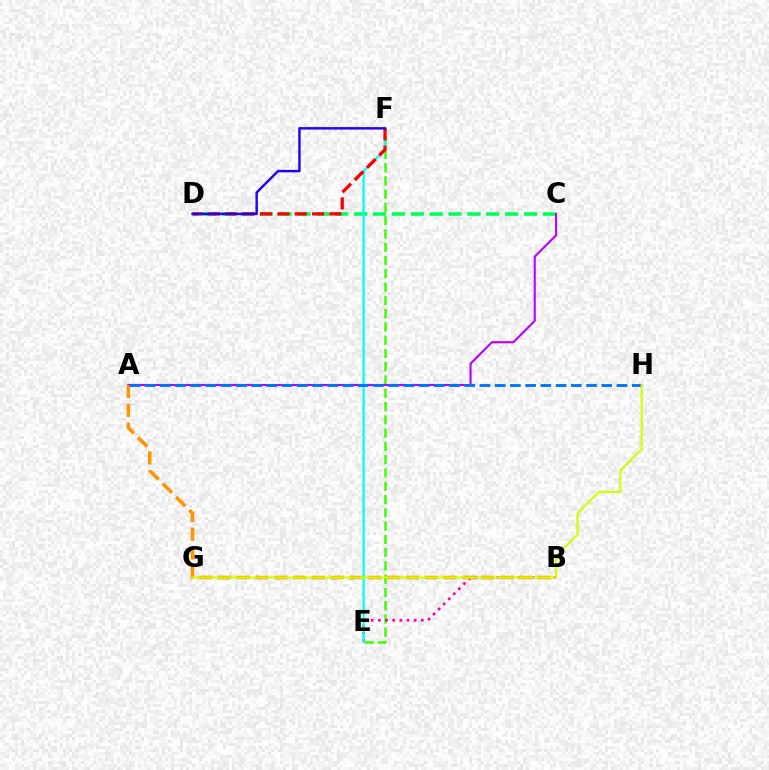{('E', 'F'): [{'color': '#3dff00', 'line_style': 'dashed', 'thickness': 1.8}, {'color': '#00fff6', 'line_style': 'solid', 'thickness': 1.63}], ('C', 'D'): [{'color': '#00ff5c', 'line_style': 'dashed', 'thickness': 2.56}], ('B', 'E'): [{'color': '#ff00ac', 'line_style': 'dotted', 'thickness': 1.94}], ('A', 'C'): [{'color': '#b900ff', 'line_style': 'solid', 'thickness': 1.51}], ('D', 'F'): [{'color': '#ff0000', 'line_style': 'dashed', 'thickness': 2.36}, {'color': '#2500ff', 'line_style': 'solid', 'thickness': 1.77}], ('A', 'B'): [{'color': '#ff9400', 'line_style': 'dashed', 'thickness': 2.55}], ('A', 'H'): [{'color': '#0074ff', 'line_style': 'dashed', 'thickness': 2.07}], ('G', 'H'): [{'color': '#d1ff00', 'line_style': 'solid', 'thickness': 1.52}]}